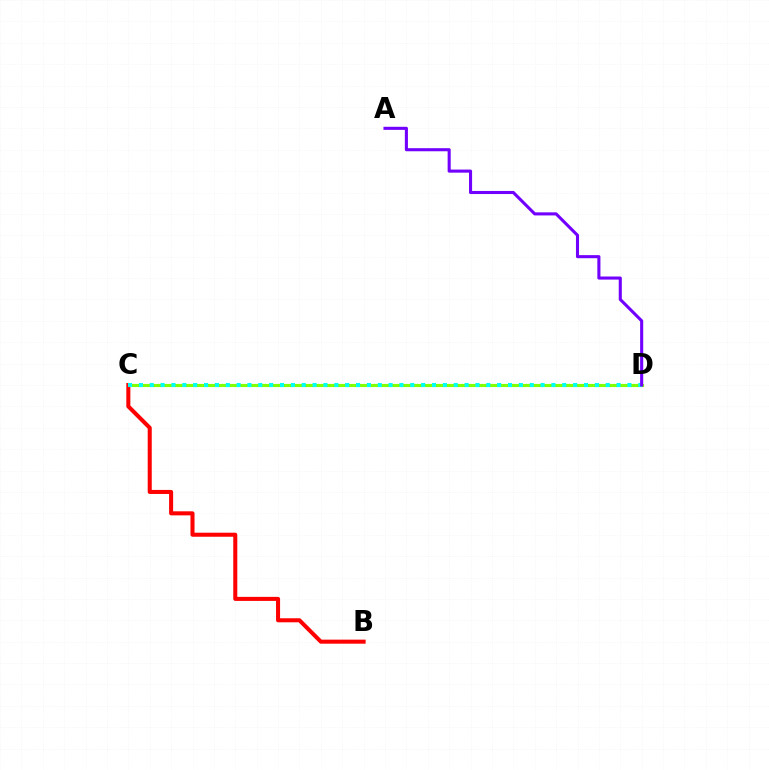{('C', 'D'): [{'color': '#84ff00', 'line_style': 'solid', 'thickness': 2.26}, {'color': '#00fff6', 'line_style': 'dotted', 'thickness': 2.95}], ('B', 'C'): [{'color': '#ff0000', 'line_style': 'solid', 'thickness': 2.91}], ('A', 'D'): [{'color': '#7200ff', 'line_style': 'solid', 'thickness': 2.22}]}